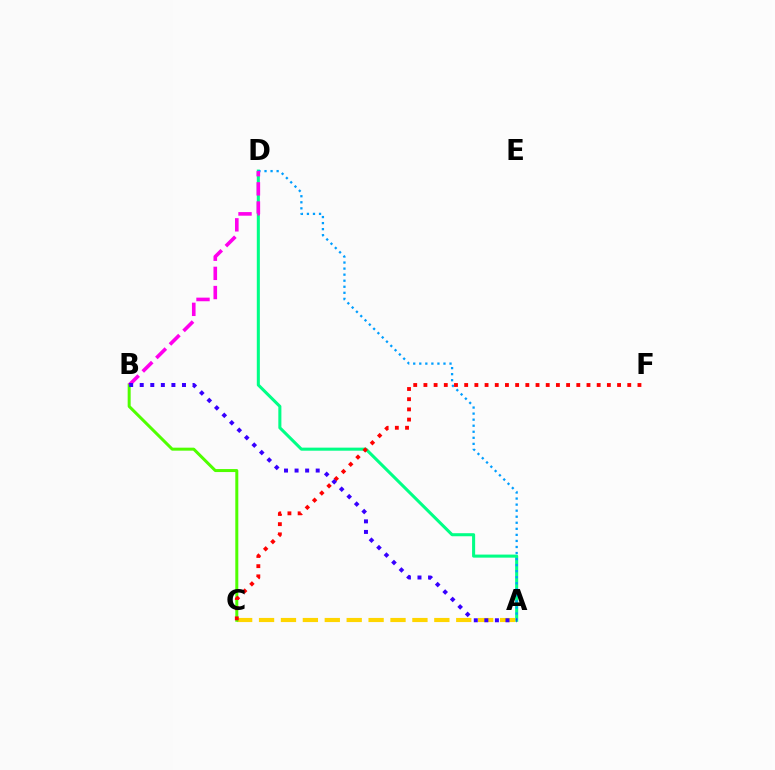{('A', 'D'): [{'color': '#00ff86', 'line_style': 'solid', 'thickness': 2.2}, {'color': '#009eff', 'line_style': 'dotted', 'thickness': 1.64}], ('A', 'C'): [{'color': '#ffd500', 'line_style': 'dashed', 'thickness': 2.98}], ('B', 'C'): [{'color': '#4fff00', 'line_style': 'solid', 'thickness': 2.16}], ('C', 'F'): [{'color': '#ff0000', 'line_style': 'dotted', 'thickness': 2.77}], ('B', 'D'): [{'color': '#ff00ed', 'line_style': 'dashed', 'thickness': 2.6}], ('A', 'B'): [{'color': '#3700ff', 'line_style': 'dotted', 'thickness': 2.87}]}